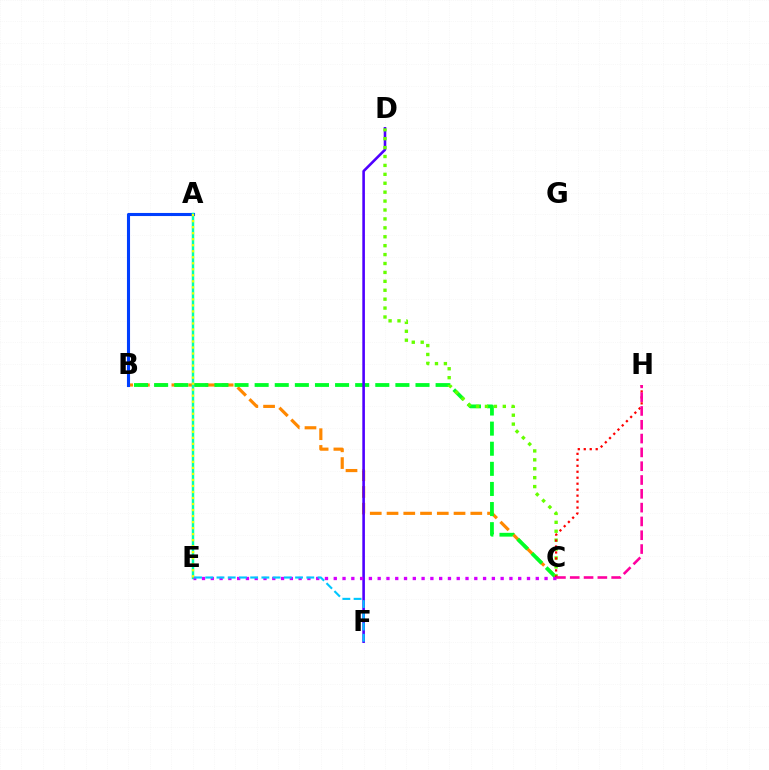{('B', 'C'): [{'color': '#ff8800', 'line_style': 'dashed', 'thickness': 2.28}, {'color': '#00ff27', 'line_style': 'dashed', 'thickness': 2.73}], ('A', 'B'): [{'color': '#003fff', 'line_style': 'solid', 'thickness': 2.22}], ('D', 'F'): [{'color': '#4f00ff', 'line_style': 'solid', 'thickness': 1.87}], ('C', 'D'): [{'color': '#66ff00', 'line_style': 'dotted', 'thickness': 2.42}], ('C', 'H'): [{'color': '#ff0000', 'line_style': 'dotted', 'thickness': 1.62}, {'color': '#ff00a0', 'line_style': 'dashed', 'thickness': 1.88}], ('A', 'E'): [{'color': '#00ffaf', 'line_style': 'solid', 'thickness': 1.78}, {'color': '#eeff00', 'line_style': 'dotted', 'thickness': 1.64}], ('C', 'E'): [{'color': '#d600ff', 'line_style': 'dotted', 'thickness': 2.39}], ('E', 'F'): [{'color': '#00c7ff', 'line_style': 'dashed', 'thickness': 1.53}]}